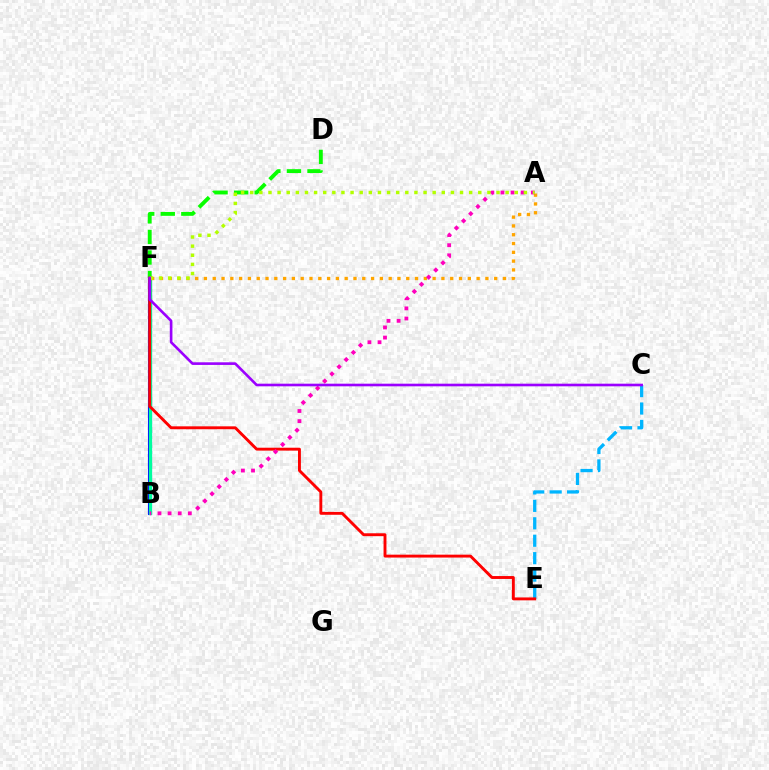{('B', 'F'): [{'color': '#0010ff', 'line_style': 'solid', 'thickness': 2.95}, {'color': '#00ff9d', 'line_style': 'solid', 'thickness': 2.31}], ('A', 'F'): [{'color': '#ffa500', 'line_style': 'dotted', 'thickness': 2.39}, {'color': '#b3ff00', 'line_style': 'dotted', 'thickness': 2.48}], ('C', 'E'): [{'color': '#00b5ff', 'line_style': 'dashed', 'thickness': 2.37}], ('D', 'F'): [{'color': '#08ff00', 'line_style': 'dashed', 'thickness': 2.79}], ('E', 'F'): [{'color': '#ff0000', 'line_style': 'solid', 'thickness': 2.09}], ('A', 'B'): [{'color': '#ff00bd', 'line_style': 'dotted', 'thickness': 2.75}], ('C', 'F'): [{'color': '#9b00ff', 'line_style': 'solid', 'thickness': 1.9}]}